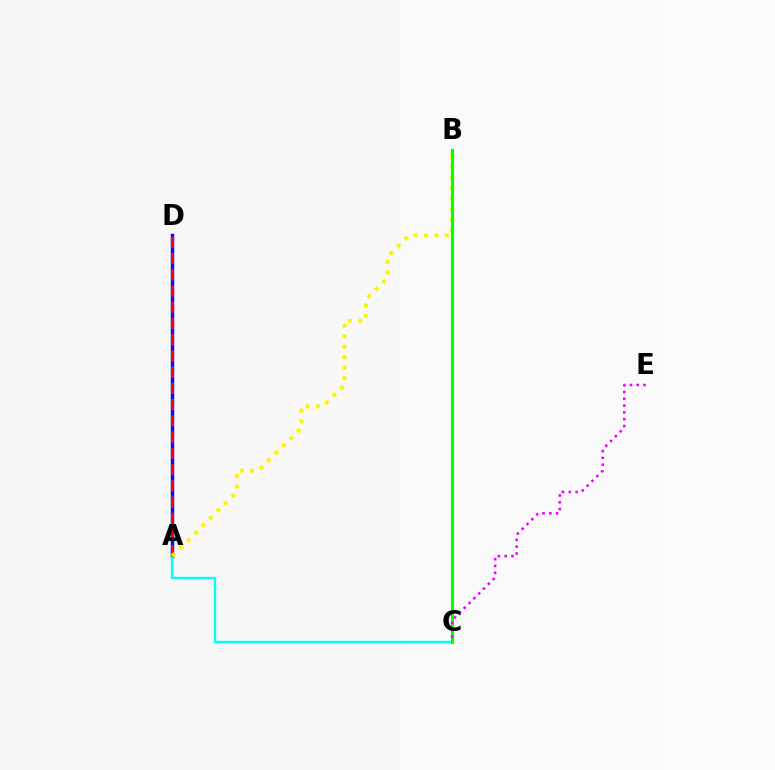{('A', 'D'): [{'color': '#0010ff', 'line_style': 'solid', 'thickness': 2.48}, {'color': '#ff0000', 'line_style': 'dashed', 'thickness': 2.21}], ('A', 'C'): [{'color': '#00fff6', 'line_style': 'solid', 'thickness': 1.71}], ('A', 'B'): [{'color': '#fcf500', 'line_style': 'dotted', 'thickness': 2.85}], ('B', 'C'): [{'color': '#08ff00', 'line_style': 'solid', 'thickness': 2.25}], ('C', 'E'): [{'color': '#ee00ff', 'line_style': 'dotted', 'thickness': 1.85}]}